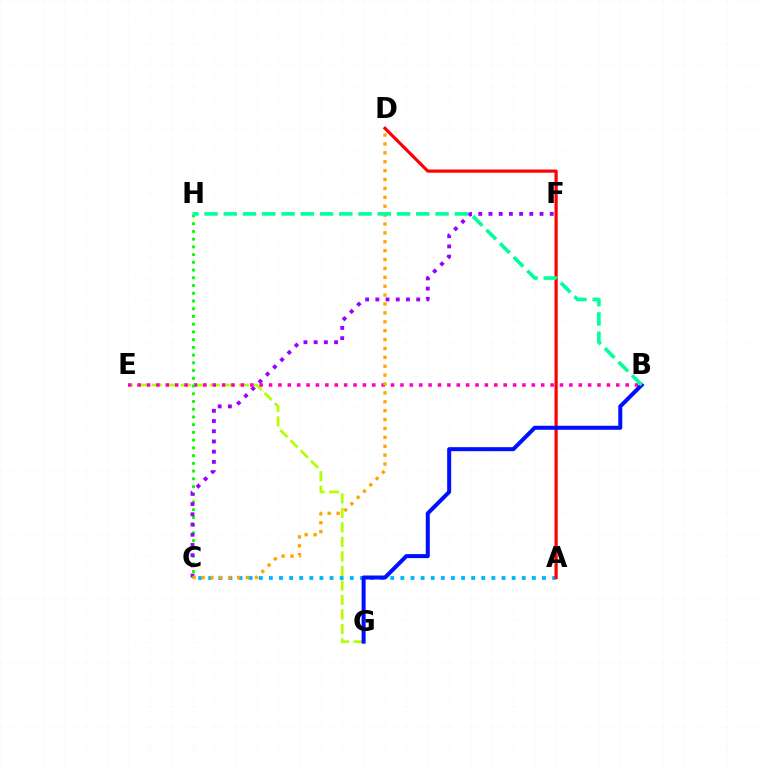{('E', 'G'): [{'color': '#b3ff00', 'line_style': 'dashed', 'thickness': 1.97}], ('B', 'E'): [{'color': '#ff00bd', 'line_style': 'dotted', 'thickness': 2.55}], ('C', 'H'): [{'color': '#08ff00', 'line_style': 'dotted', 'thickness': 2.1}], ('A', 'C'): [{'color': '#00b5ff', 'line_style': 'dotted', 'thickness': 2.75}], ('C', 'F'): [{'color': '#9b00ff', 'line_style': 'dotted', 'thickness': 2.77}], ('C', 'D'): [{'color': '#ffa500', 'line_style': 'dotted', 'thickness': 2.42}], ('A', 'D'): [{'color': '#ff0000', 'line_style': 'solid', 'thickness': 2.3}], ('B', 'G'): [{'color': '#0010ff', 'line_style': 'solid', 'thickness': 2.89}], ('B', 'H'): [{'color': '#00ff9d', 'line_style': 'dashed', 'thickness': 2.62}]}